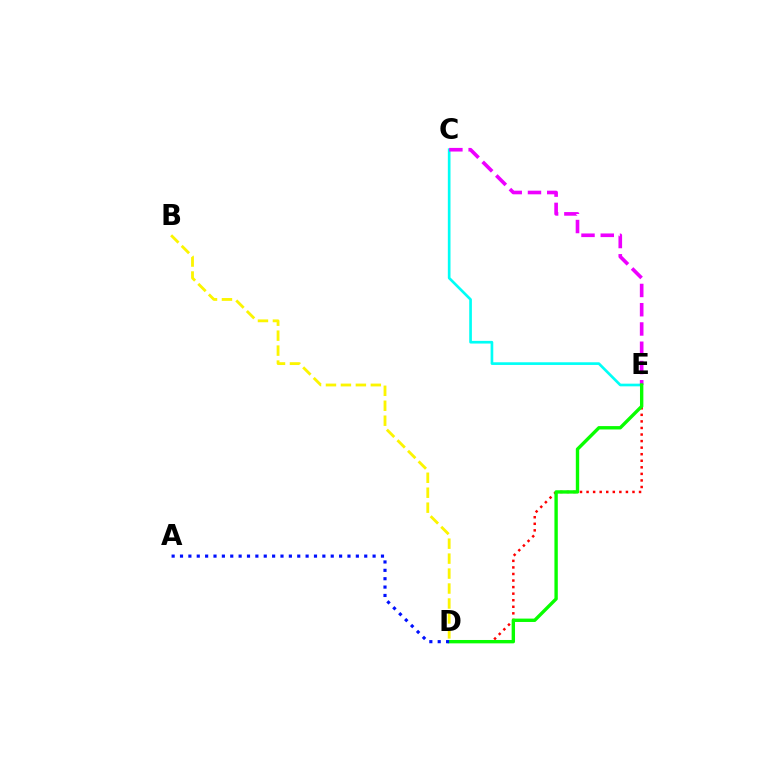{('D', 'E'): [{'color': '#ff0000', 'line_style': 'dotted', 'thickness': 1.78}, {'color': '#08ff00', 'line_style': 'solid', 'thickness': 2.43}], ('C', 'E'): [{'color': '#00fff6', 'line_style': 'solid', 'thickness': 1.92}, {'color': '#ee00ff', 'line_style': 'dashed', 'thickness': 2.62}], ('B', 'D'): [{'color': '#fcf500', 'line_style': 'dashed', 'thickness': 2.03}], ('A', 'D'): [{'color': '#0010ff', 'line_style': 'dotted', 'thickness': 2.28}]}